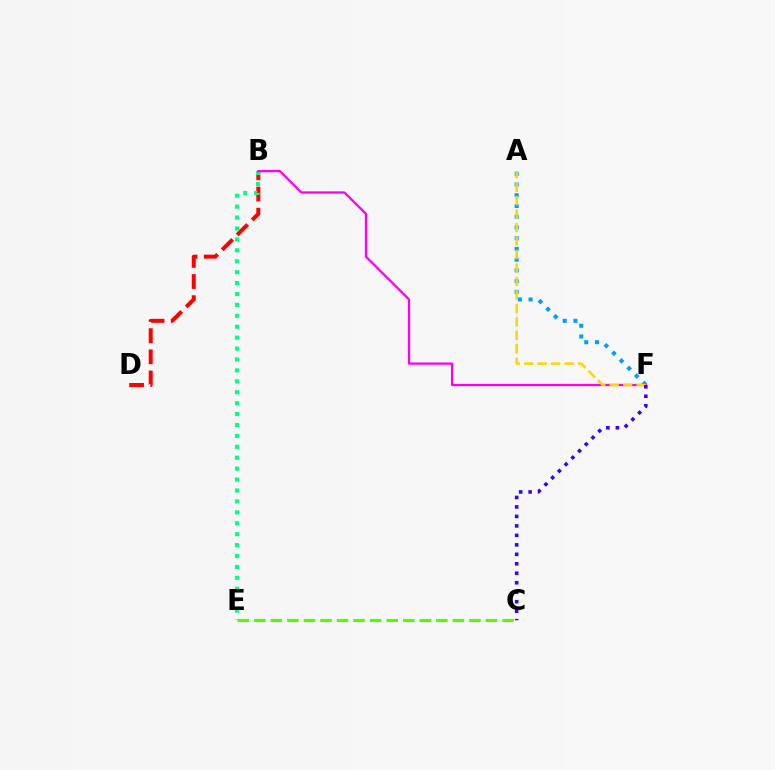{('B', 'D'): [{'color': '#ff0000', 'line_style': 'dashed', 'thickness': 2.87}], ('A', 'F'): [{'color': '#009eff', 'line_style': 'dotted', 'thickness': 2.92}, {'color': '#ffd500', 'line_style': 'dashed', 'thickness': 1.83}], ('C', 'E'): [{'color': '#4fff00', 'line_style': 'dashed', 'thickness': 2.25}], ('B', 'E'): [{'color': '#00ff86', 'line_style': 'dotted', 'thickness': 2.97}], ('B', 'F'): [{'color': '#ff00ed', 'line_style': 'solid', 'thickness': 1.65}], ('C', 'F'): [{'color': '#3700ff', 'line_style': 'dotted', 'thickness': 2.58}]}